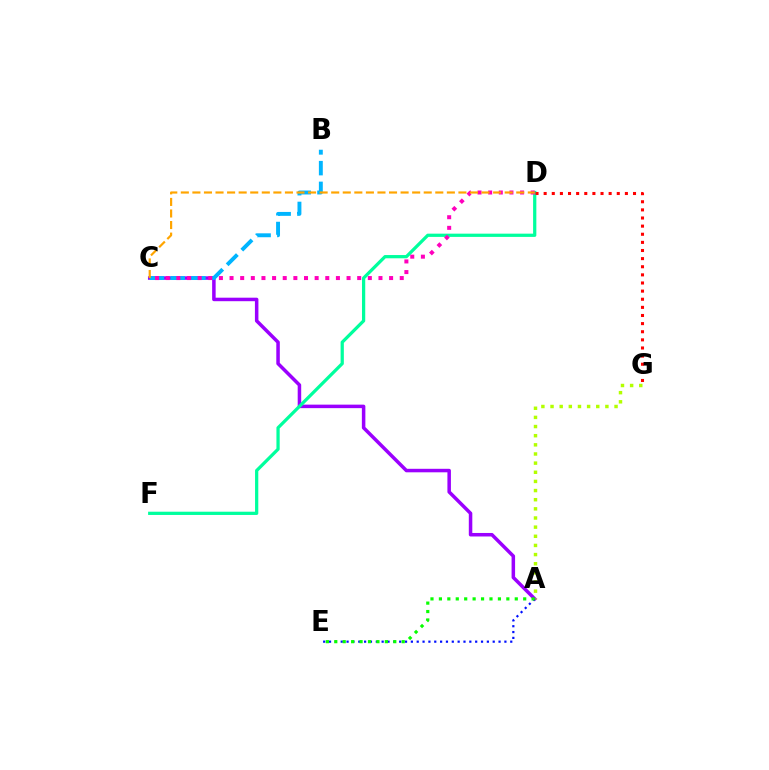{('A', 'C'): [{'color': '#9b00ff', 'line_style': 'solid', 'thickness': 2.52}], ('B', 'C'): [{'color': '#00b5ff', 'line_style': 'dashed', 'thickness': 2.82}], ('D', 'F'): [{'color': '#00ff9d', 'line_style': 'solid', 'thickness': 2.34}], ('C', 'D'): [{'color': '#ff00bd', 'line_style': 'dotted', 'thickness': 2.89}, {'color': '#ffa500', 'line_style': 'dashed', 'thickness': 1.57}], ('A', 'G'): [{'color': '#b3ff00', 'line_style': 'dotted', 'thickness': 2.48}], ('A', 'E'): [{'color': '#0010ff', 'line_style': 'dotted', 'thickness': 1.59}, {'color': '#08ff00', 'line_style': 'dotted', 'thickness': 2.29}], ('D', 'G'): [{'color': '#ff0000', 'line_style': 'dotted', 'thickness': 2.21}]}